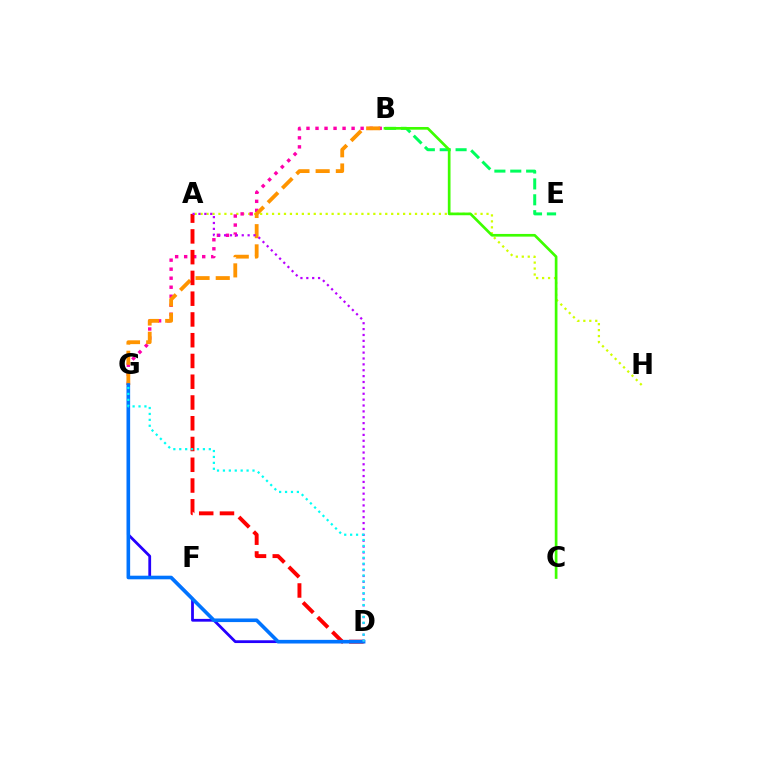{('B', 'E'): [{'color': '#00ff5c', 'line_style': 'dashed', 'thickness': 2.16}], ('A', 'H'): [{'color': '#d1ff00', 'line_style': 'dotted', 'thickness': 1.62}], ('B', 'G'): [{'color': '#ff00ac', 'line_style': 'dotted', 'thickness': 2.45}, {'color': '#ff9400', 'line_style': 'dashed', 'thickness': 2.74}], ('D', 'G'): [{'color': '#2500ff', 'line_style': 'solid', 'thickness': 2.0}, {'color': '#0074ff', 'line_style': 'solid', 'thickness': 2.6}, {'color': '#00fff6', 'line_style': 'dotted', 'thickness': 1.61}], ('A', 'D'): [{'color': '#ff0000', 'line_style': 'dashed', 'thickness': 2.82}, {'color': '#b900ff', 'line_style': 'dotted', 'thickness': 1.6}], ('B', 'C'): [{'color': '#3dff00', 'line_style': 'solid', 'thickness': 1.94}]}